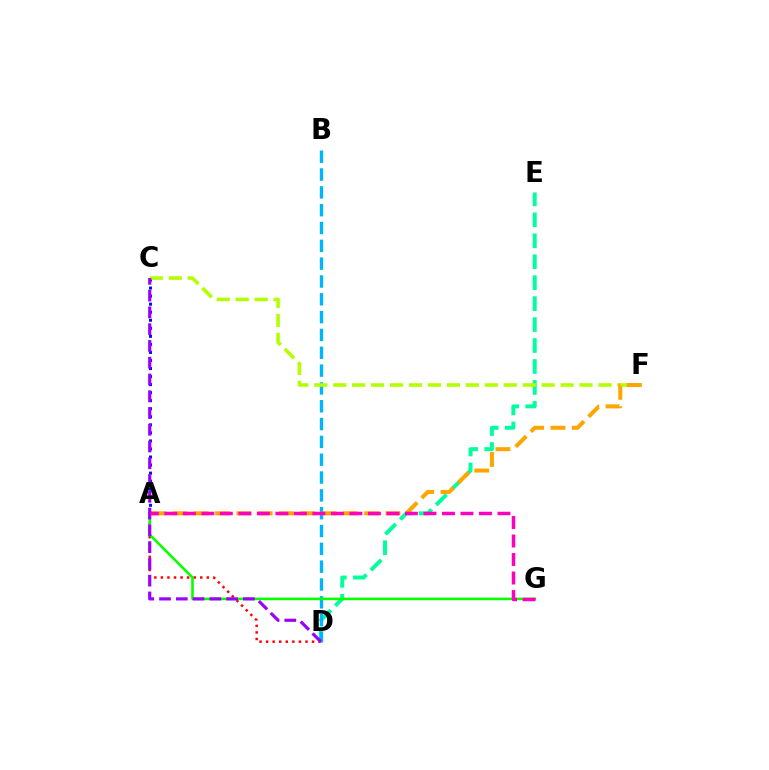{('A', 'C'): [{'color': '#0010ff', 'line_style': 'dotted', 'thickness': 2.19}], ('D', 'E'): [{'color': '#00ff9d', 'line_style': 'dashed', 'thickness': 2.85}], ('B', 'D'): [{'color': '#00b5ff', 'line_style': 'dashed', 'thickness': 2.42}], ('A', 'D'): [{'color': '#ff0000', 'line_style': 'dotted', 'thickness': 1.78}], ('C', 'F'): [{'color': '#b3ff00', 'line_style': 'dashed', 'thickness': 2.57}], ('A', 'G'): [{'color': '#08ff00', 'line_style': 'solid', 'thickness': 1.86}, {'color': '#ff00bd', 'line_style': 'dashed', 'thickness': 2.51}], ('A', 'F'): [{'color': '#ffa500', 'line_style': 'dashed', 'thickness': 2.89}], ('C', 'D'): [{'color': '#9b00ff', 'line_style': 'dashed', 'thickness': 2.28}]}